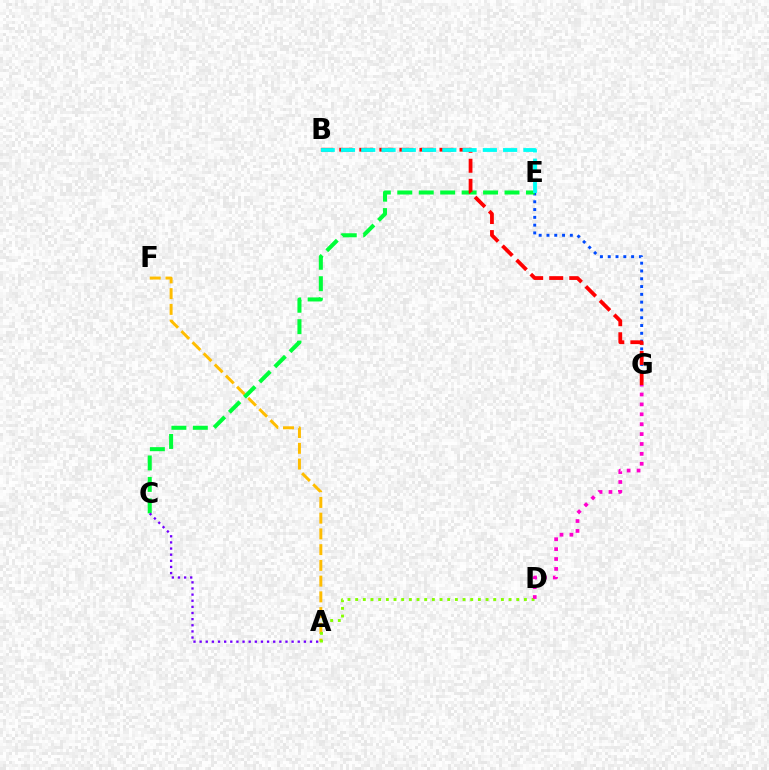{('A', 'F'): [{'color': '#ffbd00', 'line_style': 'dashed', 'thickness': 2.14}], ('E', 'G'): [{'color': '#004bff', 'line_style': 'dotted', 'thickness': 2.12}], ('C', 'E'): [{'color': '#00ff39', 'line_style': 'dashed', 'thickness': 2.91}], ('B', 'G'): [{'color': '#ff0000', 'line_style': 'dashed', 'thickness': 2.72}], ('B', 'E'): [{'color': '#00fff6', 'line_style': 'dashed', 'thickness': 2.75}], ('A', 'D'): [{'color': '#84ff00', 'line_style': 'dotted', 'thickness': 2.08}], ('A', 'C'): [{'color': '#7200ff', 'line_style': 'dotted', 'thickness': 1.67}], ('D', 'G'): [{'color': '#ff00cf', 'line_style': 'dotted', 'thickness': 2.69}]}